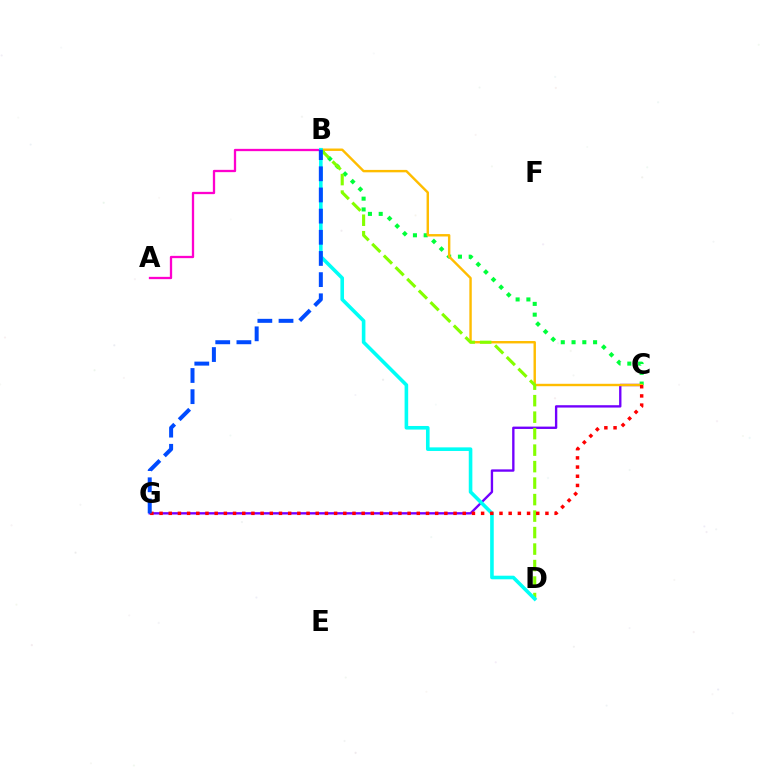{('C', 'G'): [{'color': '#7200ff', 'line_style': 'solid', 'thickness': 1.7}, {'color': '#ff0000', 'line_style': 'dotted', 'thickness': 2.5}], ('B', 'C'): [{'color': '#00ff39', 'line_style': 'dotted', 'thickness': 2.93}, {'color': '#ffbd00', 'line_style': 'solid', 'thickness': 1.74}], ('A', 'B'): [{'color': '#ff00cf', 'line_style': 'solid', 'thickness': 1.65}], ('B', 'D'): [{'color': '#84ff00', 'line_style': 'dashed', 'thickness': 2.24}, {'color': '#00fff6', 'line_style': 'solid', 'thickness': 2.59}], ('B', 'G'): [{'color': '#004bff', 'line_style': 'dashed', 'thickness': 2.88}]}